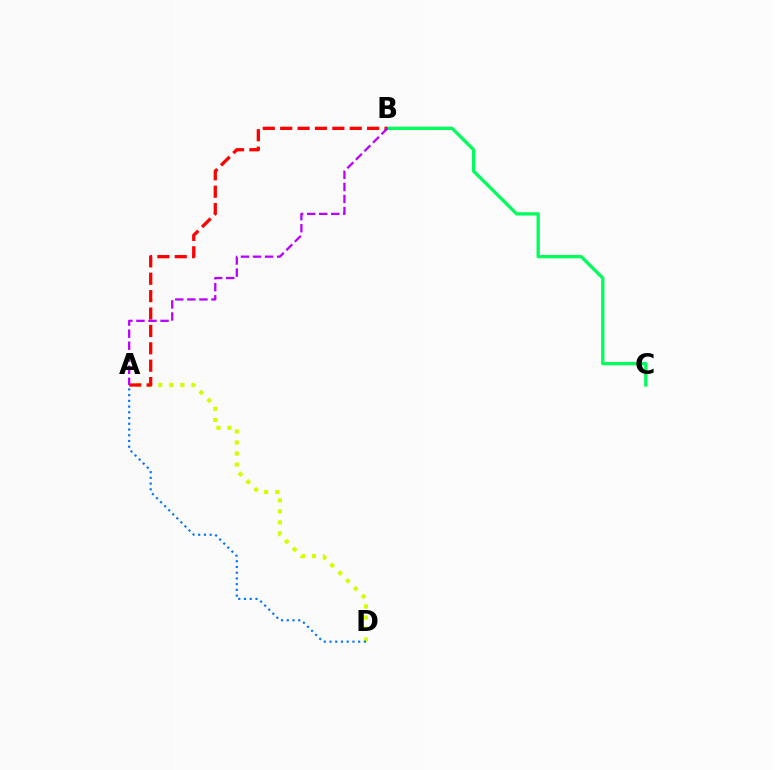{('A', 'D'): [{'color': '#d1ff00', 'line_style': 'dotted', 'thickness': 3.0}, {'color': '#0074ff', 'line_style': 'dotted', 'thickness': 1.56}], ('B', 'C'): [{'color': '#00ff5c', 'line_style': 'solid', 'thickness': 2.37}], ('A', 'B'): [{'color': '#ff0000', 'line_style': 'dashed', 'thickness': 2.36}, {'color': '#b900ff', 'line_style': 'dashed', 'thickness': 1.64}]}